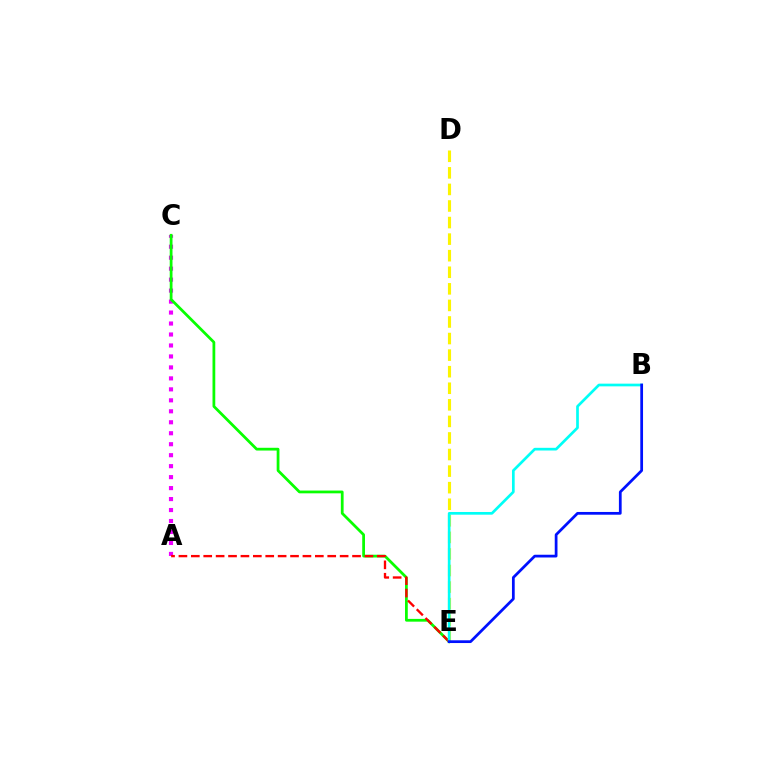{('A', 'C'): [{'color': '#ee00ff', 'line_style': 'dotted', 'thickness': 2.98}], ('C', 'E'): [{'color': '#08ff00', 'line_style': 'solid', 'thickness': 1.99}], ('A', 'E'): [{'color': '#ff0000', 'line_style': 'dashed', 'thickness': 1.68}], ('D', 'E'): [{'color': '#fcf500', 'line_style': 'dashed', 'thickness': 2.25}], ('B', 'E'): [{'color': '#00fff6', 'line_style': 'solid', 'thickness': 1.94}, {'color': '#0010ff', 'line_style': 'solid', 'thickness': 1.98}]}